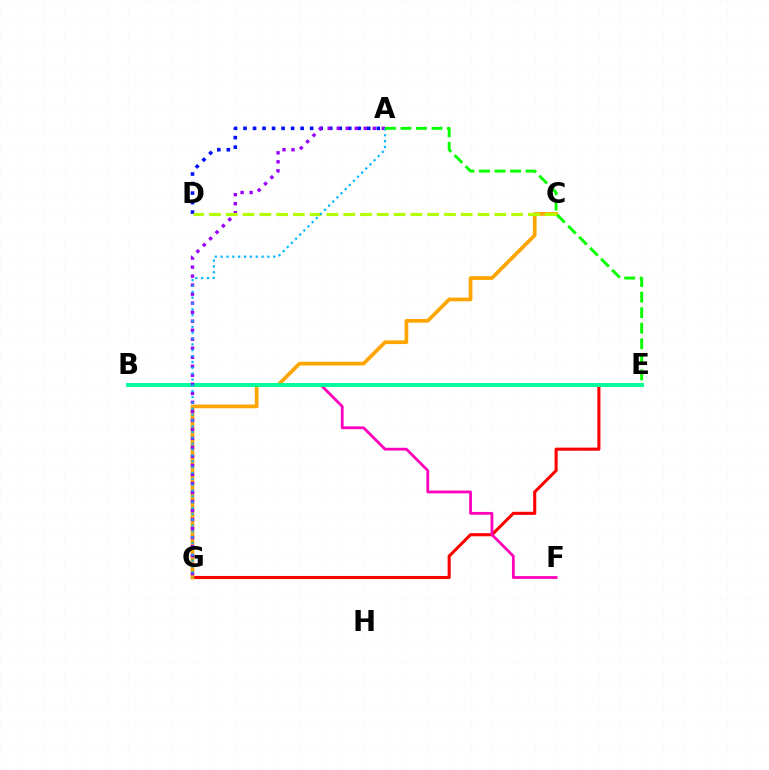{('E', 'G'): [{'color': '#ff0000', 'line_style': 'solid', 'thickness': 2.23}], ('C', 'G'): [{'color': '#ffa500', 'line_style': 'solid', 'thickness': 2.67}], ('A', 'D'): [{'color': '#0010ff', 'line_style': 'dotted', 'thickness': 2.59}], ('B', 'F'): [{'color': '#ff00bd', 'line_style': 'solid', 'thickness': 2.01}], ('B', 'E'): [{'color': '#00ff9d', 'line_style': 'solid', 'thickness': 2.83}], ('A', 'G'): [{'color': '#9b00ff', 'line_style': 'dotted', 'thickness': 2.45}, {'color': '#00b5ff', 'line_style': 'dotted', 'thickness': 1.59}], ('C', 'D'): [{'color': '#b3ff00', 'line_style': 'dashed', 'thickness': 2.28}], ('A', 'E'): [{'color': '#08ff00', 'line_style': 'dashed', 'thickness': 2.11}]}